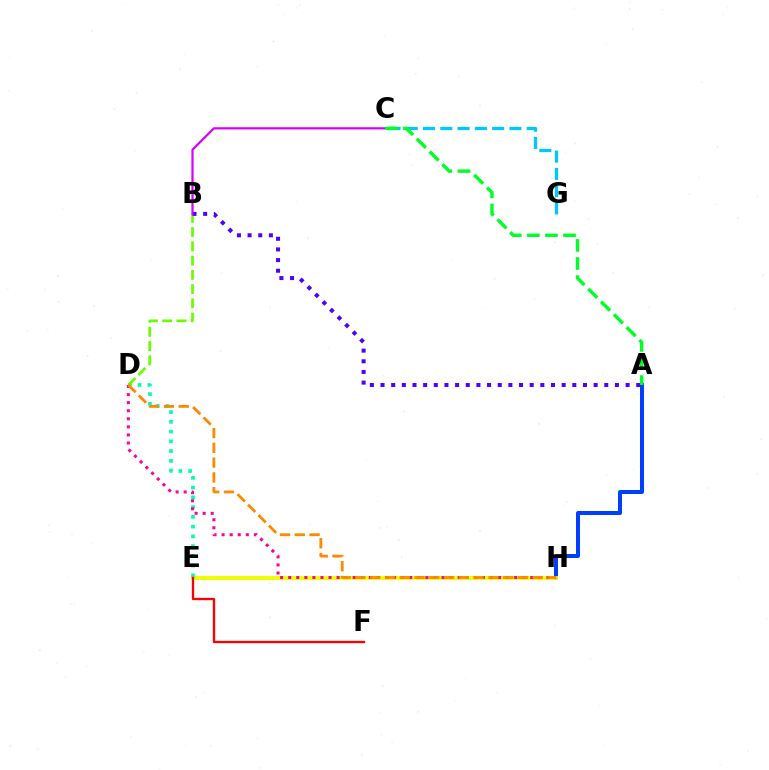{('C', 'G'): [{'color': '#00c7ff', 'line_style': 'dashed', 'thickness': 2.35}], ('A', 'H'): [{'color': '#003fff', 'line_style': 'solid', 'thickness': 2.87}], ('E', 'H'): [{'color': '#eeff00', 'line_style': 'solid', 'thickness': 2.81}], ('D', 'E'): [{'color': '#00ffaf', 'line_style': 'dotted', 'thickness': 2.65}], ('B', 'D'): [{'color': '#66ff00', 'line_style': 'dashed', 'thickness': 1.94}], ('A', 'B'): [{'color': '#4f00ff', 'line_style': 'dotted', 'thickness': 2.9}], ('D', 'H'): [{'color': '#ff00a0', 'line_style': 'dotted', 'thickness': 2.19}, {'color': '#ff8800', 'line_style': 'dashed', 'thickness': 2.01}], ('B', 'C'): [{'color': '#d600ff', 'line_style': 'solid', 'thickness': 1.59}], ('E', 'F'): [{'color': '#ff0000', 'line_style': 'solid', 'thickness': 1.68}], ('A', 'C'): [{'color': '#00ff27', 'line_style': 'dashed', 'thickness': 2.46}]}